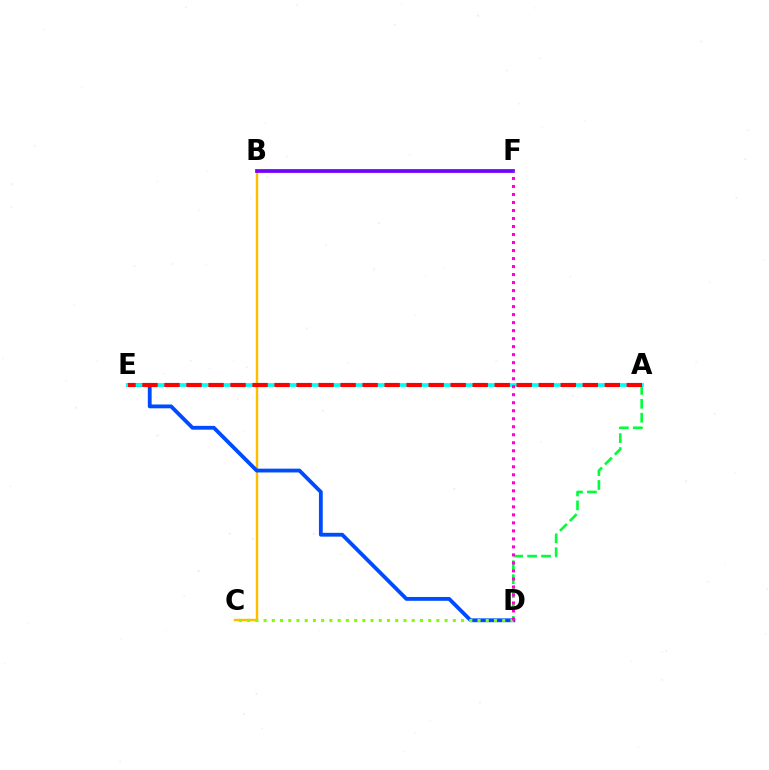{('A', 'D'): [{'color': '#00ff39', 'line_style': 'dashed', 'thickness': 1.89}], ('B', 'C'): [{'color': '#ffbd00', 'line_style': 'solid', 'thickness': 1.76}], ('D', 'E'): [{'color': '#004bff', 'line_style': 'solid', 'thickness': 2.75}], ('B', 'F'): [{'color': '#7200ff', 'line_style': 'solid', 'thickness': 2.69}], ('C', 'D'): [{'color': '#84ff00', 'line_style': 'dotted', 'thickness': 2.24}], ('A', 'E'): [{'color': '#00fff6', 'line_style': 'solid', 'thickness': 2.7}, {'color': '#ff0000', 'line_style': 'dashed', 'thickness': 2.99}], ('D', 'F'): [{'color': '#ff00cf', 'line_style': 'dotted', 'thickness': 2.18}]}